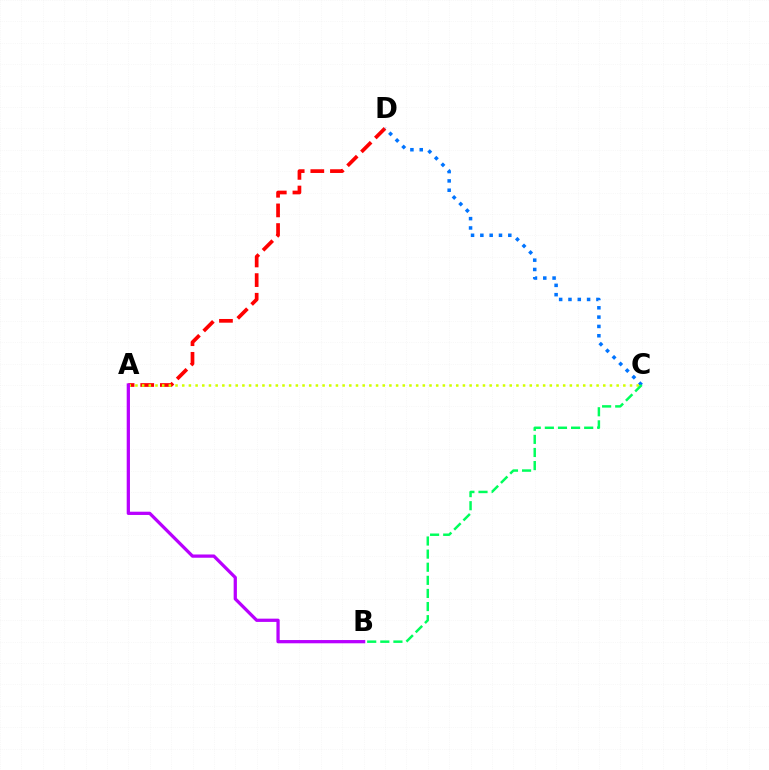{('A', 'D'): [{'color': '#ff0000', 'line_style': 'dashed', 'thickness': 2.67}], ('C', 'D'): [{'color': '#0074ff', 'line_style': 'dotted', 'thickness': 2.53}], ('A', 'C'): [{'color': '#d1ff00', 'line_style': 'dotted', 'thickness': 1.82}], ('B', 'C'): [{'color': '#00ff5c', 'line_style': 'dashed', 'thickness': 1.78}], ('A', 'B'): [{'color': '#b900ff', 'line_style': 'solid', 'thickness': 2.35}]}